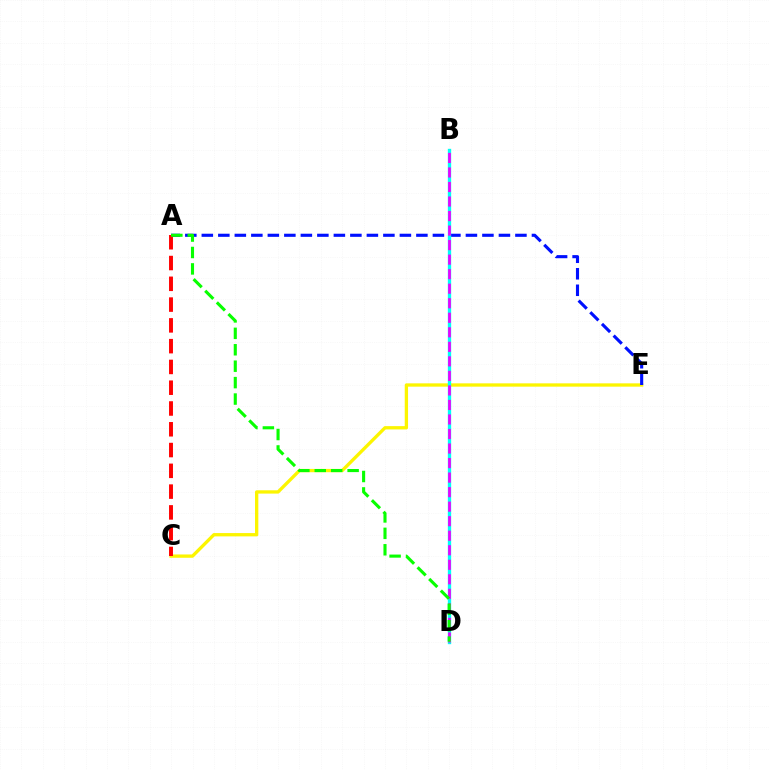{('C', 'E'): [{'color': '#fcf500', 'line_style': 'solid', 'thickness': 2.38}], ('A', 'E'): [{'color': '#0010ff', 'line_style': 'dashed', 'thickness': 2.24}], ('B', 'D'): [{'color': '#00fff6', 'line_style': 'solid', 'thickness': 2.41}, {'color': '#ee00ff', 'line_style': 'dashed', 'thickness': 1.97}], ('A', 'C'): [{'color': '#ff0000', 'line_style': 'dashed', 'thickness': 2.82}], ('A', 'D'): [{'color': '#08ff00', 'line_style': 'dashed', 'thickness': 2.23}]}